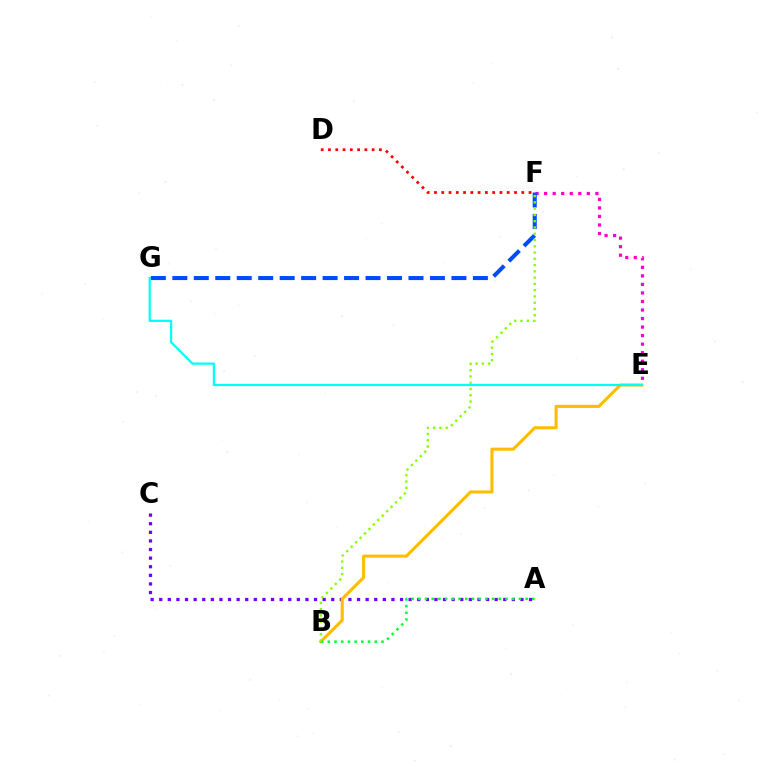{('A', 'C'): [{'color': '#7200ff', 'line_style': 'dotted', 'thickness': 2.34}], ('E', 'F'): [{'color': '#ff00cf', 'line_style': 'dotted', 'thickness': 2.32}], ('B', 'E'): [{'color': '#ffbd00', 'line_style': 'solid', 'thickness': 2.23}], ('E', 'G'): [{'color': '#00fff6', 'line_style': 'solid', 'thickness': 1.6}], ('A', 'B'): [{'color': '#00ff39', 'line_style': 'dotted', 'thickness': 1.82}], ('F', 'G'): [{'color': '#004bff', 'line_style': 'dashed', 'thickness': 2.92}], ('D', 'F'): [{'color': '#ff0000', 'line_style': 'dotted', 'thickness': 1.98}], ('B', 'F'): [{'color': '#84ff00', 'line_style': 'dotted', 'thickness': 1.7}]}